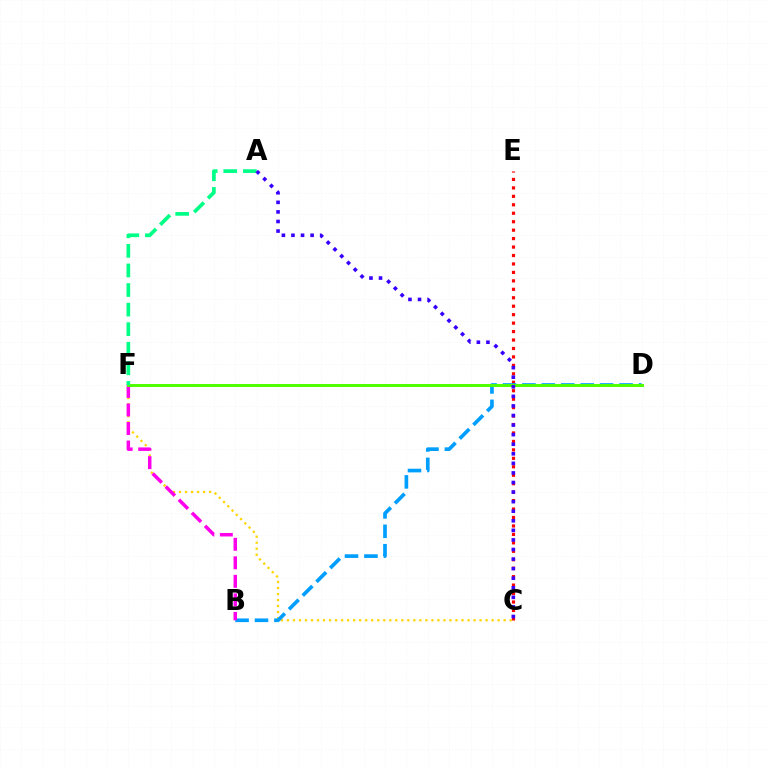{('C', 'E'): [{'color': '#ff0000', 'line_style': 'dotted', 'thickness': 2.3}], ('C', 'F'): [{'color': '#ffd500', 'line_style': 'dotted', 'thickness': 1.64}], ('B', 'D'): [{'color': '#009eff', 'line_style': 'dashed', 'thickness': 2.64}], ('B', 'F'): [{'color': '#ff00ed', 'line_style': 'dashed', 'thickness': 2.52}], ('D', 'F'): [{'color': '#4fff00', 'line_style': 'solid', 'thickness': 2.13}], ('A', 'F'): [{'color': '#00ff86', 'line_style': 'dashed', 'thickness': 2.66}], ('A', 'C'): [{'color': '#3700ff', 'line_style': 'dotted', 'thickness': 2.6}]}